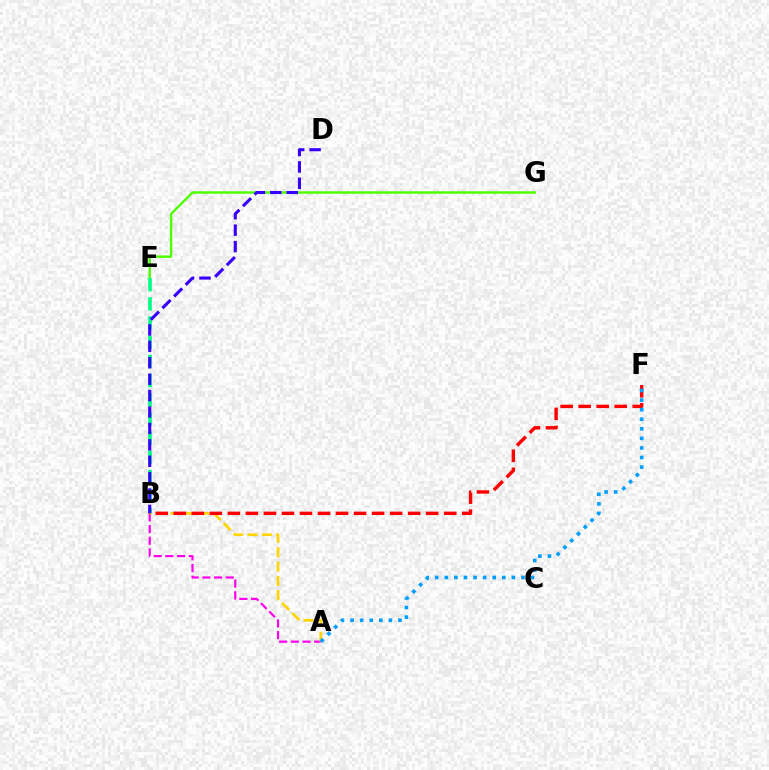{('E', 'G'): [{'color': '#4fff00', 'line_style': 'solid', 'thickness': 1.75}], ('A', 'B'): [{'color': '#ff00ed', 'line_style': 'dashed', 'thickness': 1.59}, {'color': '#ffd500', 'line_style': 'dashed', 'thickness': 1.95}], ('B', 'F'): [{'color': '#ff0000', 'line_style': 'dashed', 'thickness': 2.45}], ('A', 'F'): [{'color': '#009eff', 'line_style': 'dotted', 'thickness': 2.6}], ('B', 'E'): [{'color': '#00ff86', 'line_style': 'dashed', 'thickness': 2.61}], ('B', 'D'): [{'color': '#3700ff', 'line_style': 'dashed', 'thickness': 2.23}]}